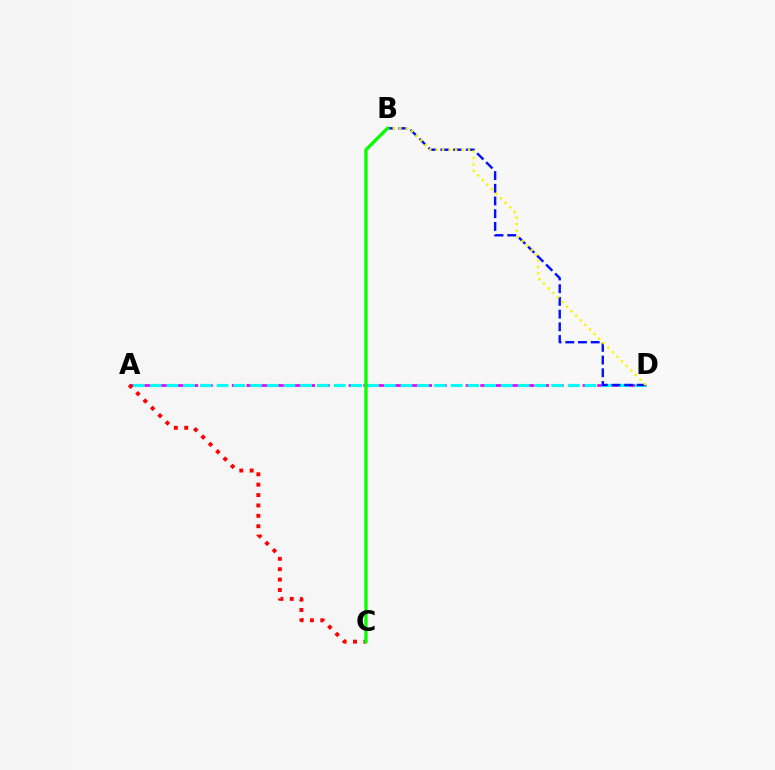{('A', 'D'): [{'color': '#ee00ff', 'line_style': 'dashed', 'thickness': 1.99}, {'color': '#00fff6', 'line_style': 'dashed', 'thickness': 2.27}], ('B', 'D'): [{'color': '#0010ff', 'line_style': 'dashed', 'thickness': 1.73}, {'color': '#fcf500', 'line_style': 'dotted', 'thickness': 1.76}], ('A', 'C'): [{'color': '#ff0000', 'line_style': 'dotted', 'thickness': 2.82}], ('B', 'C'): [{'color': '#08ff00', 'line_style': 'solid', 'thickness': 2.4}]}